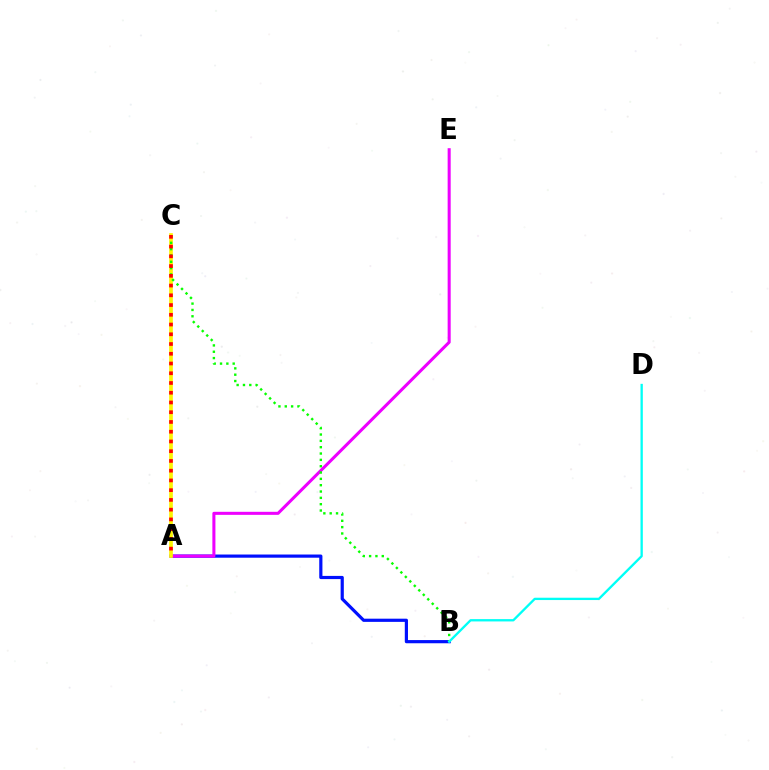{('A', 'B'): [{'color': '#0010ff', 'line_style': 'solid', 'thickness': 2.29}], ('A', 'E'): [{'color': '#ee00ff', 'line_style': 'solid', 'thickness': 2.19}], ('A', 'C'): [{'color': '#fcf500', 'line_style': 'solid', 'thickness': 2.64}, {'color': '#ff0000', 'line_style': 'dotted', 'thickness': 2.65}], ('B', 'C'): [{'color': '#08ff00', 'line_style': 'dotted', 'thickness': 1.72}], ('B', 'D'): [{'color': '#00fff6', 'line_style': 'solid', 'thickness': 1.67}]}